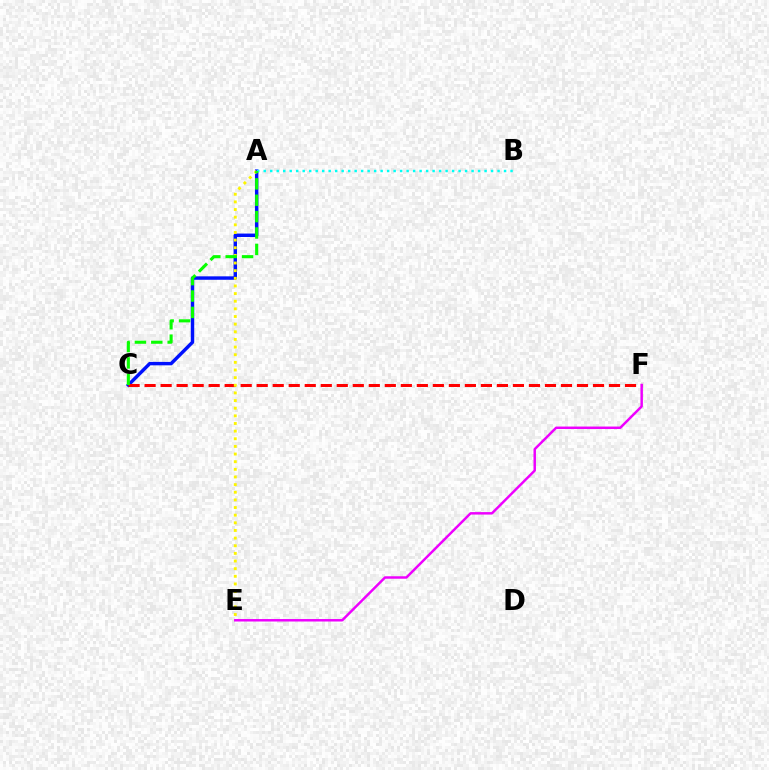{('A', 'C'): [{'color': '#0010ff', 'line_style': 'solid', 'thickness': 2.47}, {'color': '#08ff00', 'line_style': 'dashed', 'thickness': 2.23}], ('C', 'F'): [{'color': '#ff0000', 'line_style': 'dashed', 'thickness': 2.18}], ('E', 'F'): [{'color': '#ee00ff', 'line_style': 'solid', 'thickness': 1.78}], ('A', 'E'): [{'color': '#fcf500', 'line_style': 'dotted', 'thickness': 2.08}], ('A', 'B'): [{'color': '#00fff6', 'line_style': 'dotted', 'thickness': 1.76}]}